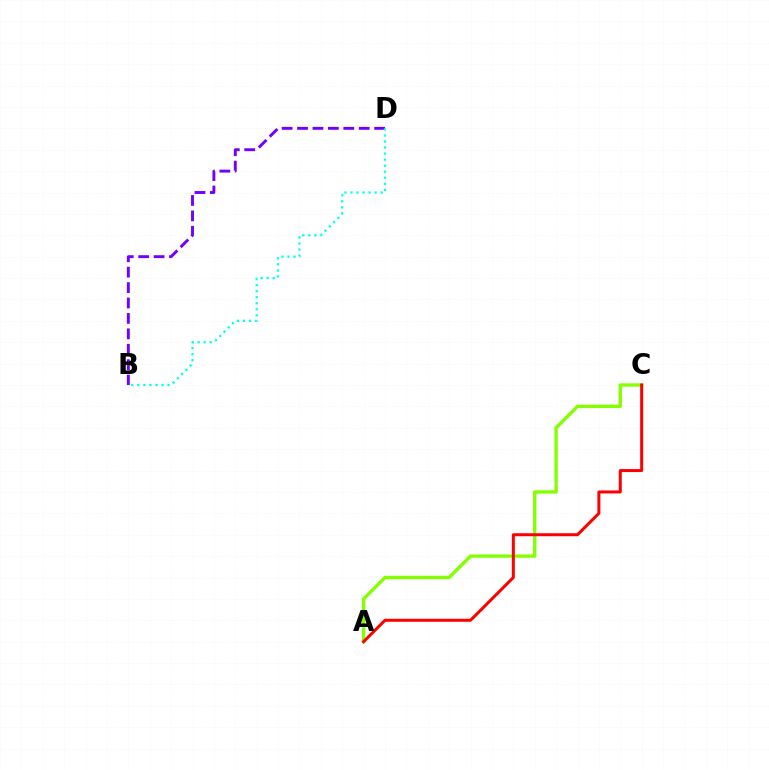{('A', 'C'): [{'color': '#84ff00', 'line_style': 'solid', 'thickness': 2.42}, {'color': '#ff0000', 'line_style': 'solid', 'thickness': 2.16}], ('B', 'D'): [{'color': '#7200ff', 'line_style': 'dashed', 'thickness': 2.09}, {'color': '#00fff6', 'line_style': 'dotted', 'thickness': 1.64}]}